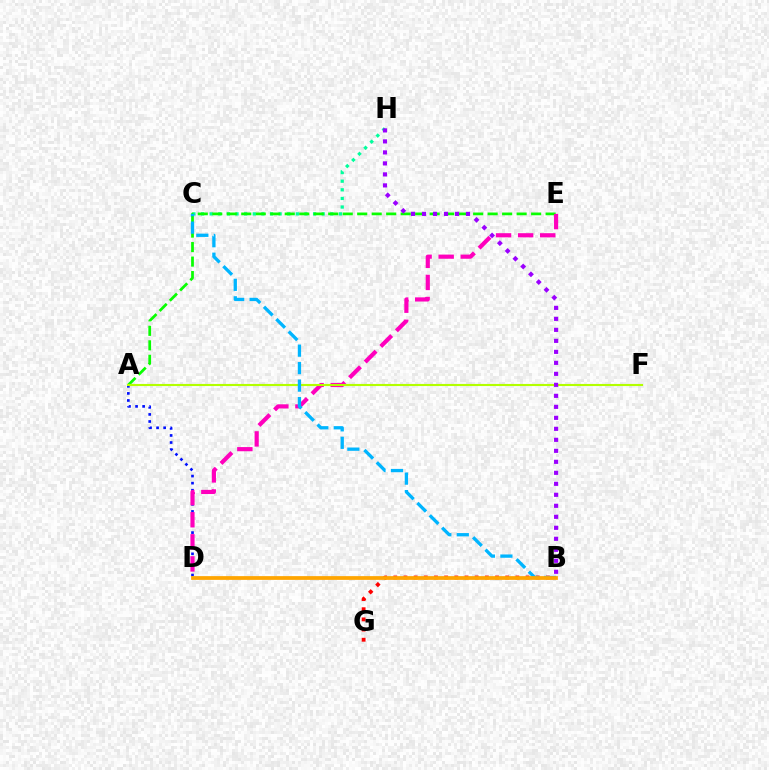{('A', 'D'): [{'color': '#0010ff', 'line_style': 'dotted', 'thickness': 1.92}], ('C', 'H'): [{'color': '#00ff9d', 'line_style': 'dotted', 'thickness': 2.34}], ('A', 'E'): [{'color': '#08ff00', 'line_style': 'dashed', 'thickness': 1.97}], ('B', 'G'): [{'color': '#ff0000', 'line_style': 'dotted', 'thickness': 2.76}], ('D', 'E'): [{'color': '#ff00bd', 'line_style': 'dashed', 'thickness': 3.0}], ('A', 'F'): [{'color': '#b3ff00', 'line_style': 'solid', 'thickness': 1.53}], ('B', 'C'): [{'color': '#00b5ff', 'line_style': 'dashed', 'thickness': 2.38}], ('B', 'D'): [{'color': '#ffa500', 'line_style': 'solid', 'thickness': 2.7}], ('B', 'H'): [{'color': '#9b00ff', 'line_style': 'dotted', 'thickness': 2.99}]}